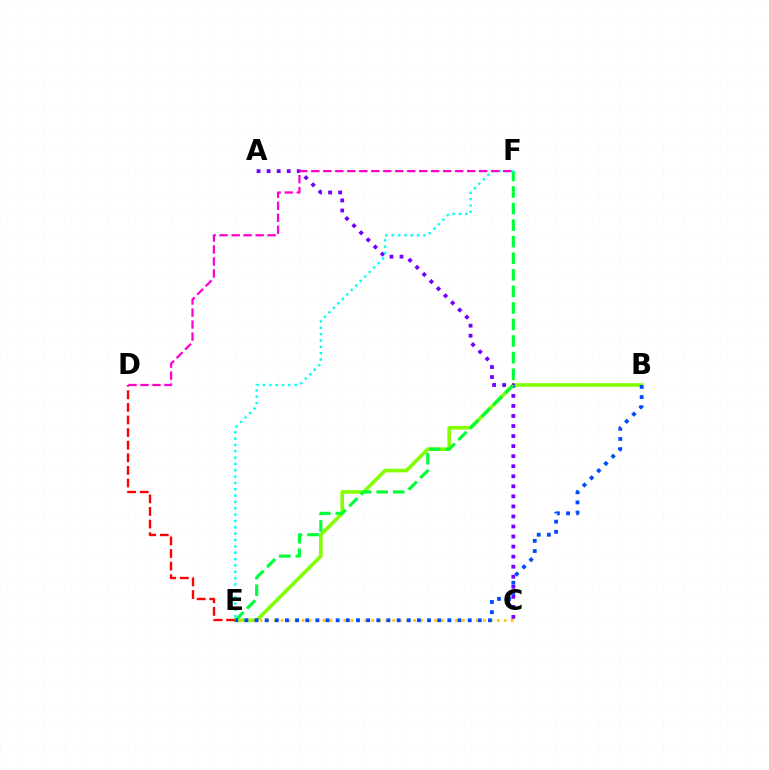{('B', 'E'): [{'color': '#84ff00', 'line_style': 'solid', 'thickness': 2.61}, {'color': '#004bff', 'line_style': 'dotted', 'thickness': 2.76}], ('C', 'E'): [{'color': '#ffbd00', 'line_style': 'dotted', 'thickness': 1.89}], ('A', 'C'): [{'color': '#7200ff', 'line_style': 'dotted', 'thickness': 2.73}], ('D', 'E'): [{'color': '#ff0000', 'line_style': 'dashed', 'thickness': 1.71}], ('E', 'F'): [{'color': '#00ff39', 'line_style': 'dashed', 'thickness': 2.25}, {'color': '#00fff6', 'line_style': 'dotted', 'thickness': 1.72}], ('D', 'F'): [{'color': '#ff00cf', 'line_style': 'dashed', 'thickness': 1.63}]}